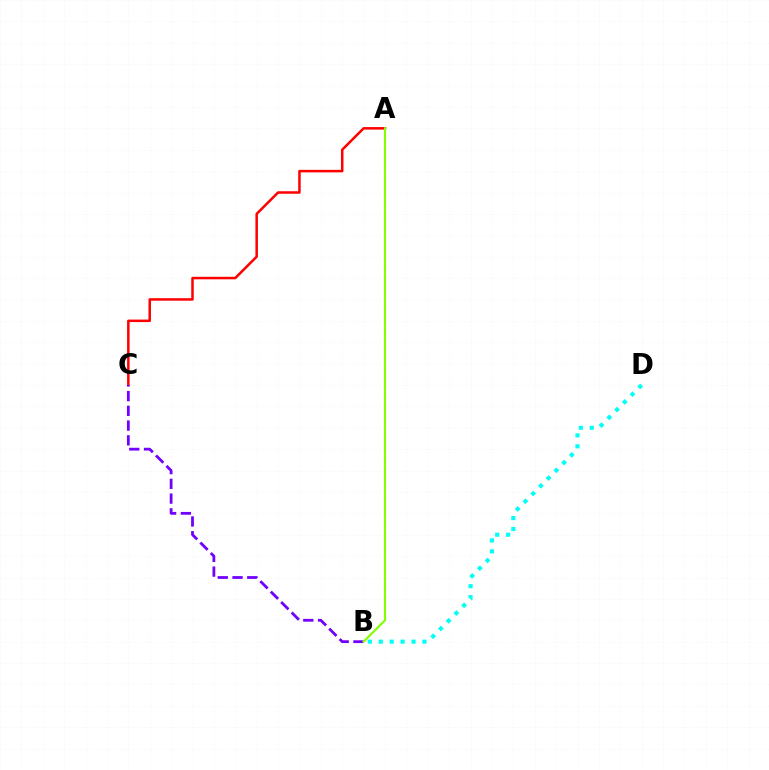{('A', 'C'): [{'color': '#ff0000', 'line_style': 'solid', 'thickness': 1.81}], ('B', 'D'): [{'color': '#00fff6', 'line_style': 'dotted', 'thickness': 2.97}], ('B', 'C'): [{'color': '#7200ff', 'line_style': 'dashed', 'thickness': 2.0}], ('A', 'B'): [{'color': '#84ff00', 'line_style': 'solid', 'thickness': 1.55}]}